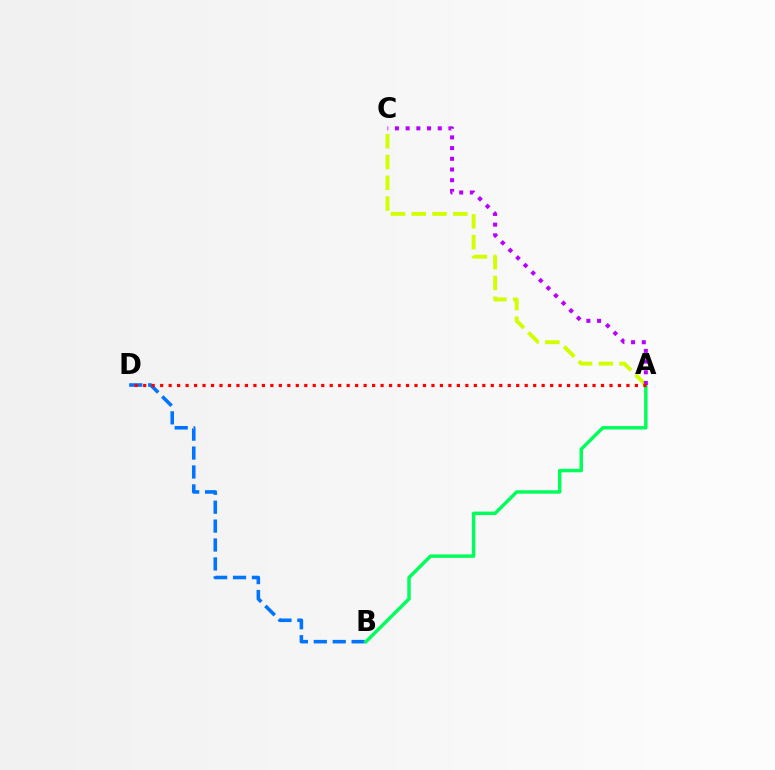{('B', 'D'): [{'color': '#0074ff', 'line_style': 'dashed', 'thickness': 2.57}], ('A', 'C'): [{'color': '#d1ff00', 'line_style': 'dashed', 'thickness': 2.82}, {'color': '#b900ff', 'line_style': 'dotted', 'thickness': 2.91}], ('A', 'B'): [{'color': '#00ff5c', 'line_style': 'solid', 'thickness': 2.49}], ('A', 'D'): [{'color': '#ff0000', 'line_style': 'dotted', 'thickness': 2.3}]}